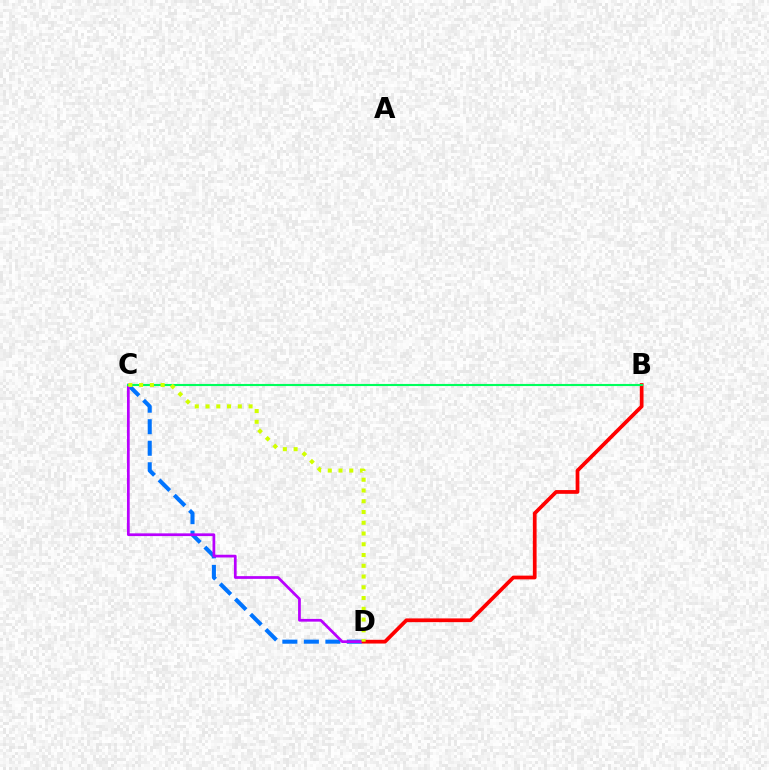{('C', 'D'): [{'color': '#0074ff', 'line_style': 'dashed', 'thickness': 2.92}, {'color': '#b900ff', 'line_style': 'solid', 'thickness': 1.97}, {'color': '#d1ff00', 'line_style': 'dotted', 'thickness': 2.92}], ('B', 'D'): [{'color': '#ff0000', 'line_style': 'solid', 'thickness': 2.69}], ('B', 'C'): [{'color': '#00ff5c', 'line_style': 'solid', 'thickness': 1.52}]}